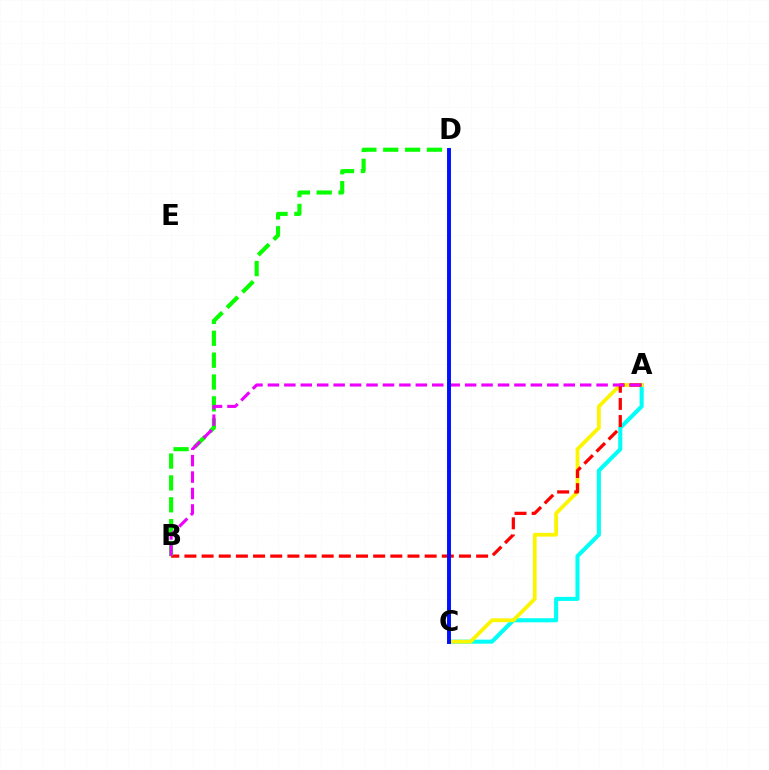{('A', 'C'): [{'color': '#00fff6', 'line_style': 'solid', 'thickness': 2.93}, {'color': '#fcf500', 'line_style': 'solid', 'thickness': 2.71}], ('A', 'B'): [{'color': '#ff0000', 'line_style': 'dashed', 'thickness': 2.33}, {'color': '#ee00ff', 'line_style': 'dashed', 'thickness': 2.23}], ('B', 'D'): [{'color': '#08ff00', 'line_style': 'dashed', 'thickness': 2.97}], ('C', 'D'): [{'color': '#0010ff', 'line_style': 'solid', 'thickness': 2.83}]}